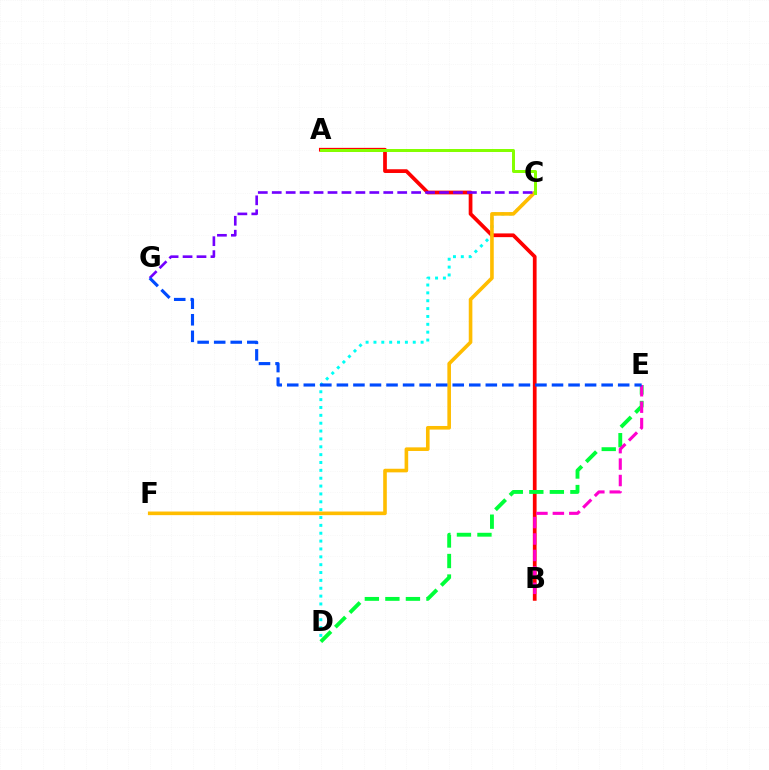{('C', 'D'): [{'color': '#00fff6', 'line_style': 'dotted', 'thickness': 2.14}], ('A', 'B'): [{'color': '#ff0000', 'line_style': 'solid', 'thickness': 2.69}], ('C', 'F'): [{'color': '#ffbd00', 'line_style': 'solid', 'thickness': 2.6}], ('C', 'G'): [{'color': '#7200ff', 'line_style': 'dashed', 'thickness': 1.89}], ('A', 'C'): [{'color': '#84ff00', 'line_style': 'solid', 'thickness': 2.15}], ('D', 'E'): [{'color': '#00ff39', 'line_style': 'dashed', 'thickness': 2.79}], ('B', 'E'): [{'color': '#ff00cf', 'line_style': 'dashed', 'thickness': 2.23}], ('E', 'G'): [{'color': '#004bff', 'line_style': 'dashed', 'thickness': 2.25}]}